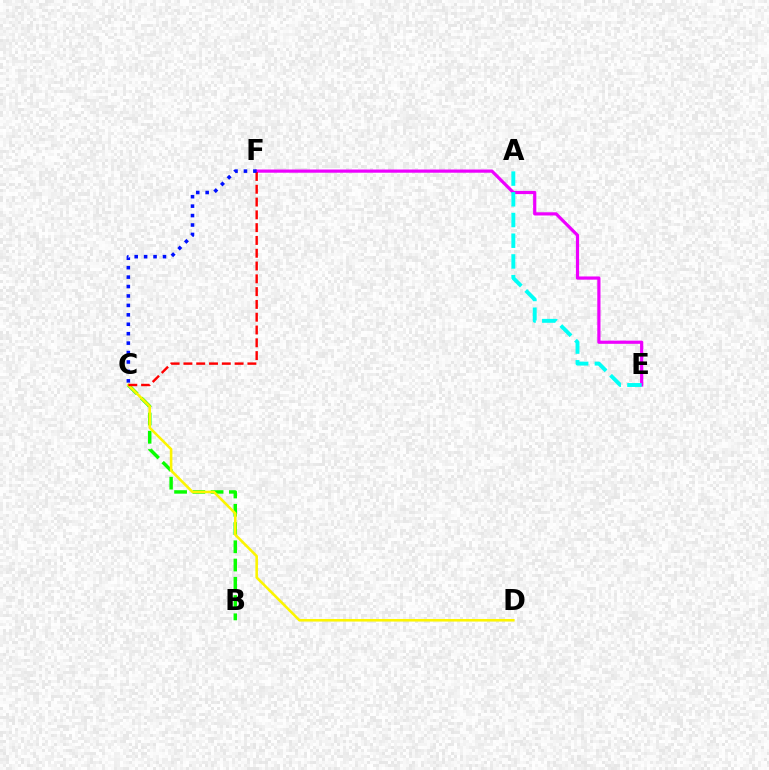{('B', 'C'): [{'color': '#08ff00', 'line_style': 'dashed', 'thickness': 2.48}], ('C', 'D'): [{'color': '#fcf500', 'line_style': 'solid', 'thickness': 1.86}], ('E', 'F'): [{'color': '#ee00ff', 'line_style': 'solid', 'thickness': 2.3}], ('C', 'F'): [{'color': '#ff0000', 'line_style': 'dashed', 'thickness': 1.74}, {'color': '#0010ff', 'line_style': 'dotted', 'thickness': 2.56}], ('A', 'E'): [{'color': '#00fff6', 'line_style': 'dashed', 'thickness': 2.81}]}